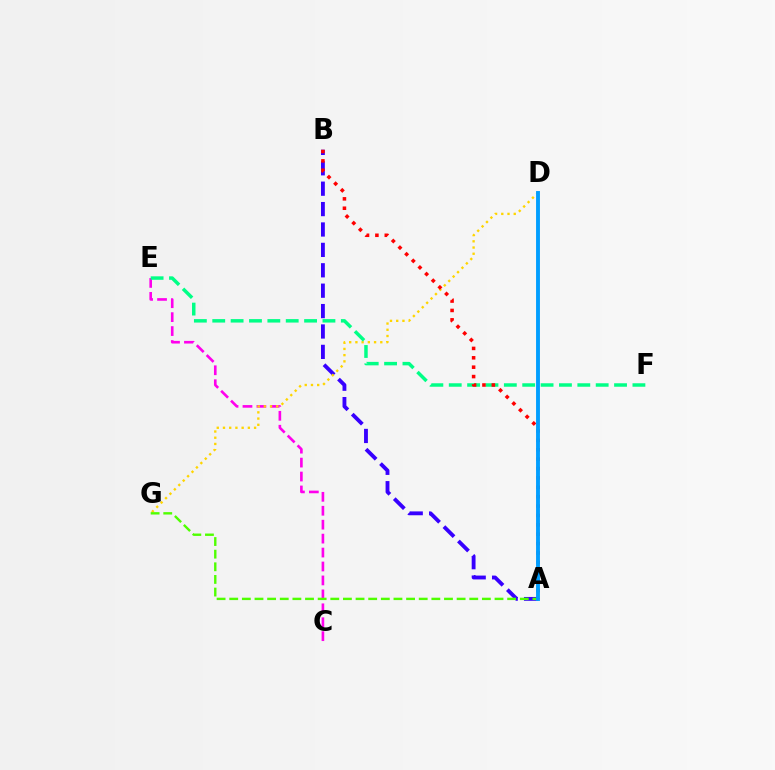{('A', 'B'): [{'color': '#3700ff', 'line_style': 'dashed', 'thickness': 2.77}, {'color': '#ff0000', 'line_style': 'dotted', 'thickness': 2.55}], ('C', 'E'): [{'color': '#ff00ed', 'line_style': 'dashed', 'thickness': 1.89}], ('D', 'G'): [{'color': '#ffd500', 'line_style': 'dotted', 'thickness': 1.69}], ('E', 'F'): [{'color': '#00ff86', 'line_style': 'dashed', 'thickness': 2.5}], ('A', 'G'): [{'color': '#4fff00', 'line_style': 'dashed', 'thickness': 1.72}], ('A', 'D'): [{'color': '#009eff', 'line_style': 'solid', 'thickness': 2.8}]}